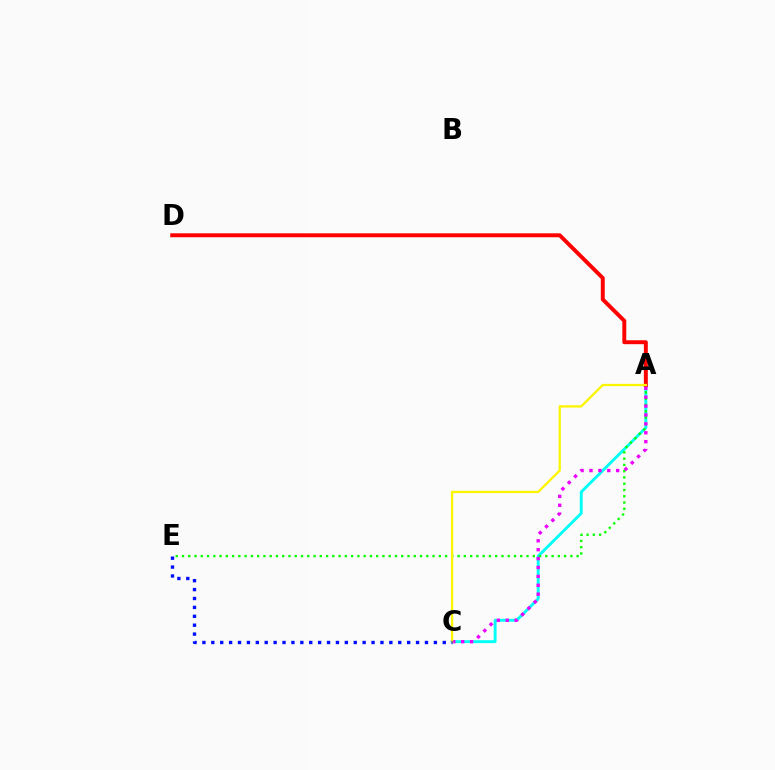{('A', 'C'): [{'color': '#00fff6', 'line_style': 'solid', 'thickness': 2.08}, {'color': '#ee00ff', 'line_style': 'dotted', 'thickness': 2.42}, {'color': '#fcf500', 'line_style': 'solid', 'thickness': 1.65}], ('A', 'E'): [{'color': '#08ff00', 'line_style': 'dotted', 'thickness': 1.7}], ('A', 'D'): [{'color': '#ff0000', 'line_style': 'solid', 'thickness': 2.83}], ('C', 'E'): [{'color': '#0010ff', 'line_style': 'dotted', 'thickness': 2.42}]}